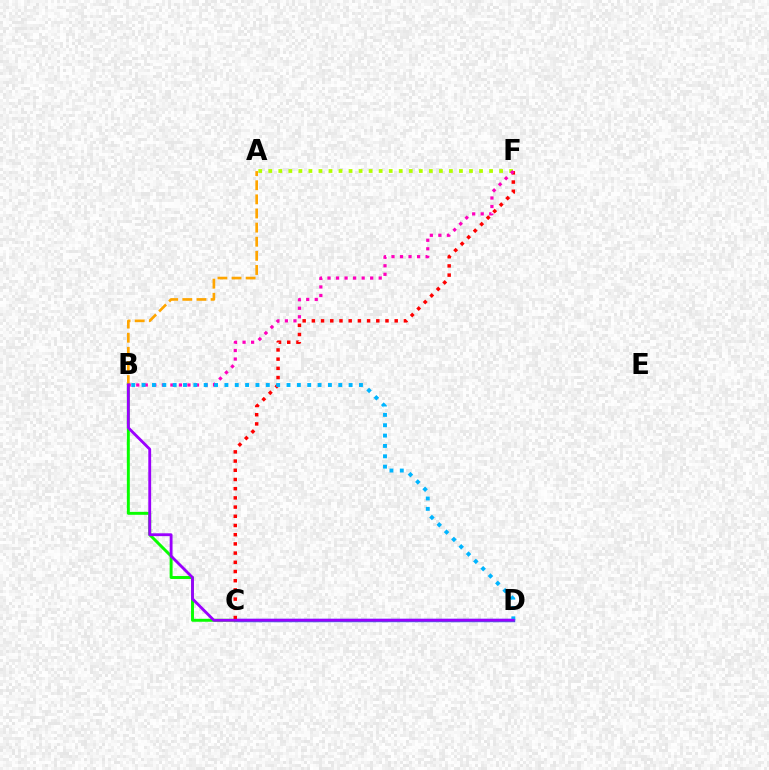{('C', 'D'): [{'color': '#0010ff', 'line_style': 'solid', 'thickness': 2.39}, {'color': '#00ff9d', 'line_style': 'solid', 'thickness': 1.81}], ('A', 'B'): [{'color': '#ffa500', 'line_style': 'dashed', 'thickness': 1.92}], ('B', 'C'): [{'color': '#08ff00', 'line_style': 'solid', 'thickness': 2.12}], ('A', 'F'): [{'color': '#b3ff00', 'line_style': 'dotted', 'thickness': 2.73}], ('C', 'F'): [{'color': '#ff0000', 'line_style': 'dotted', 'thickness': 2.5}], ('B', 'F'): [{'color': '#ff00bd', 'line_style': 'dotted', 'thickness': 2.32}], ('B', 'D'): [{'color': '#00b5ff', 'line_style': 'dotted', 'thickness': 2.81}, {'color': '#9b00ff', 'line_style': 'solid', 'thickness': 2.05}]}